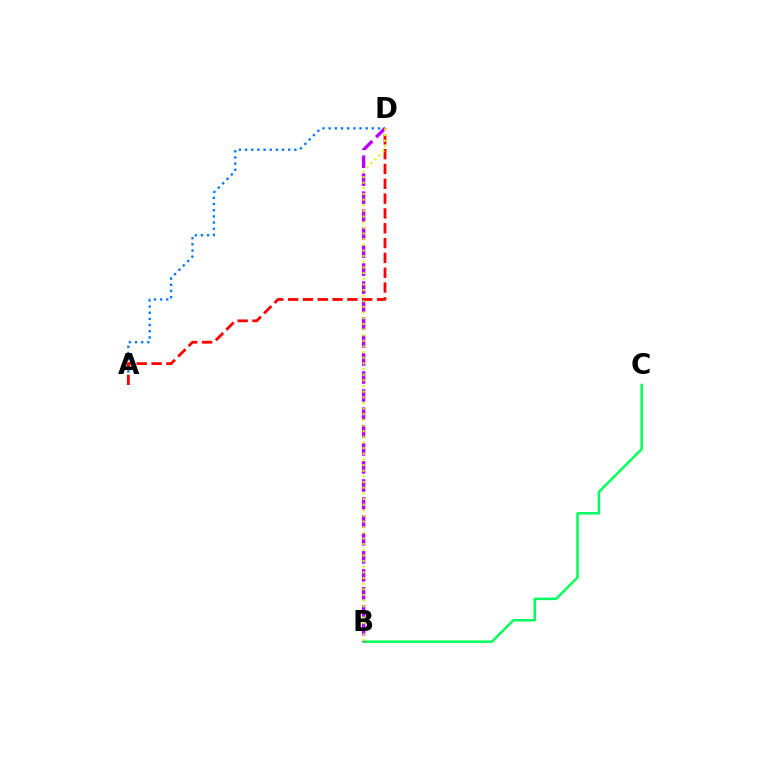{('B', 'C'): [{'color': '#00ff5c', 'line_style': 'solid', 'thickness': 1.8}], ('A', 'D'): [{'color': '#0074ff', 'line_style': 'dotted', 'thickness': 1.68}, {'color': '#ff0000', 'line_style': 'dashed', 'thickness': 2.01}], ('B', 'D'): [{'color': '#b900ff', 'line_style': 'dashed', 'thickness': 2.44}, {'color': '#d1ff00', 'line_style': 'dotted', 'thickness': 1.53}]}